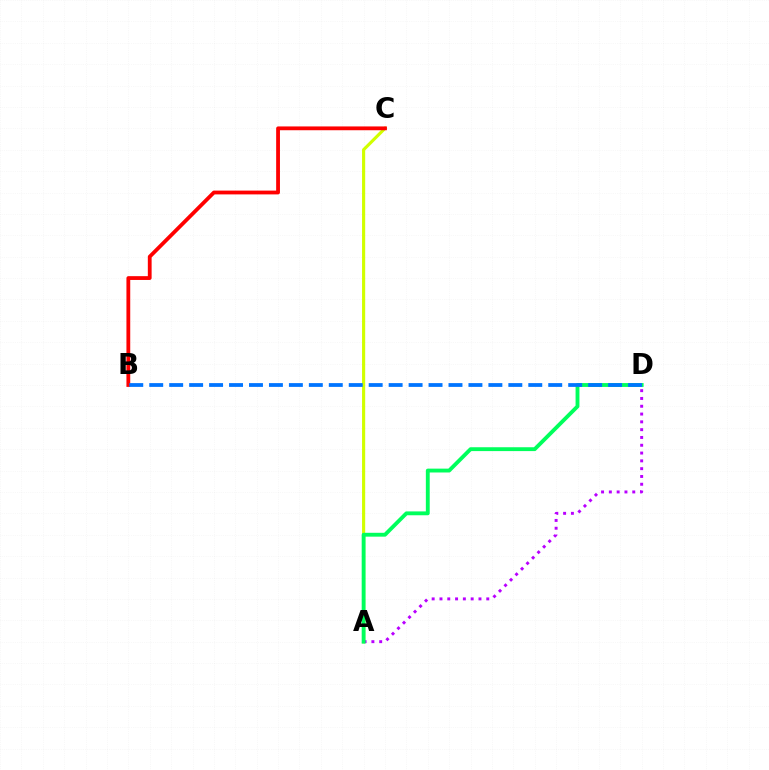{('A', 'C'): [{'color': '#d1ff00', 'line_style': 'solid', 'thickness': 2.26}], ('A', 'D'): [{'color': '#b900ff', 'line_style': 'dotted', 'thickness': 2.12}, {'color': '#00ff5c', 'line_style': 'solid', 'thickness': 2.78}], ('B', 'C'): [{'color': '#ff0000', 'line_style': 'solid', 'thickness': 2.74}], ('B', 'D'): [{'color': '#0074ff', 'line_style': 'dashed', 'thickness': 2.71}]}